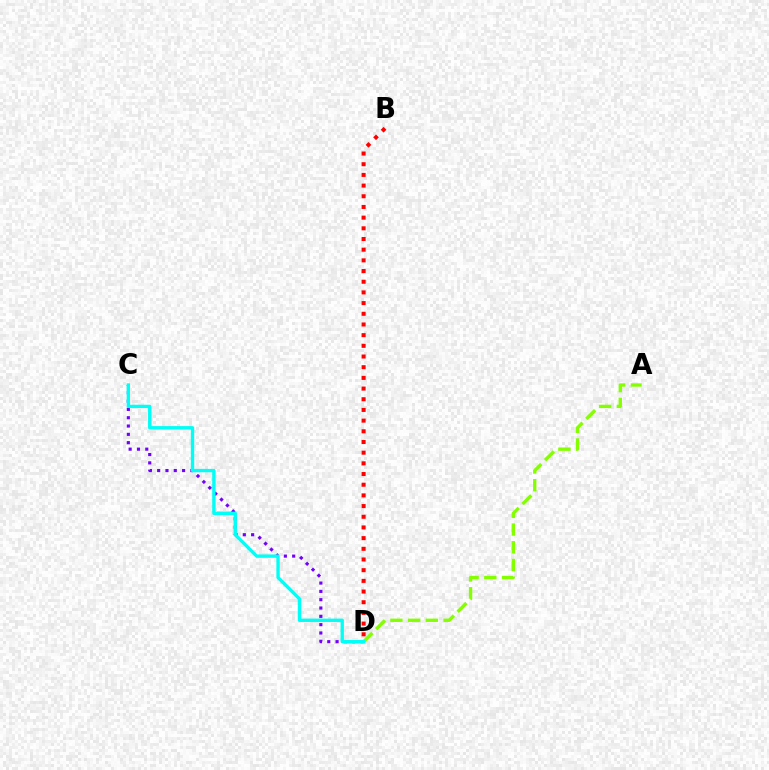{('C', 'D'): [{'color': '#7200ff', 'line_style': 'dotted', 'thickness': 2.26}, {'color': '#00fff6', 'line_style': 'solid', 'thickness': 2.41}], ('A', 'D'): [{'color': '#84ff00', 'line_style': 'dashed', 'thickness': 2.41}], ('B', 'D'): [{'color': '#ff0000', 'line_style': 'dotted', 'thickness': 2.9}]}